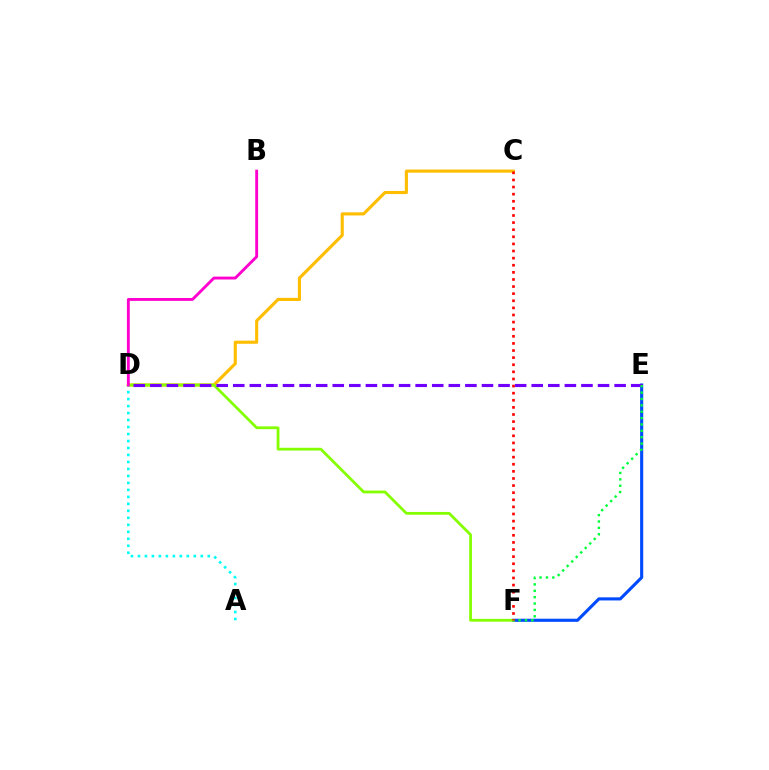{('E', 'F'): [{'color': '#004bff', 'line_style': 'solid', 'thickness': 2.24}, {'color': '#00ff39', 'line_style': 'dotted', 'thickness': 1.73}], ('C', 'D'): [{'color': '#ffbd00', 'line_style': 'solid', 'thickness': 2.24}], ('D', 'F'): [{'color': '#84ff00', 'line_style': 'solid', 'thickness': 2.0}], ('D', 'E'): [{'color': '#7200ff', 'line_style': 'dashed', 'thickness': 2.25}], ('C', 'F'): [{'color': '#ff0000', 'line_style': 'dotted', 'thickness': 1.93}], ('A', 'D'): [{'color': '#00fff6', 'line_style': 'dotted', 'thickness': 1.9}], ('B', 'D'): [{'color': '#ff00cf', 'line_style': 'solid', 'thickness': 2.07}]}